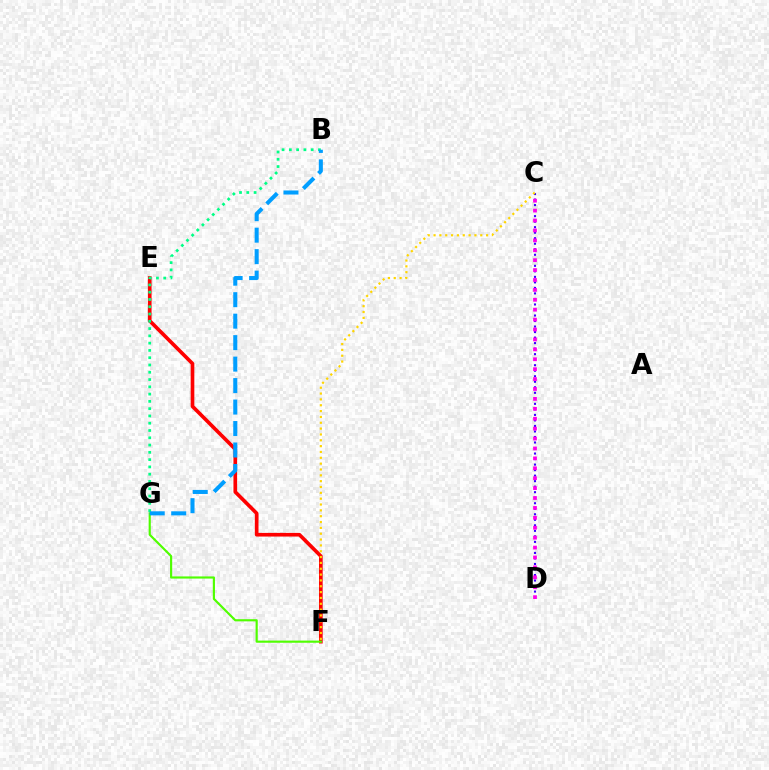{('E', 'F'): [{'color': '#ff0000', 'line_style': 'solid', 'thickness': 2.63}], ('B', 'G'): [{'color': '#00ff86', 'line_style': 'dotted', 'thickness': 1.98}, {'color': '#009eff', 'line_style': 'dashed', 'thickness': 2.92}], ('C', 'D'): [{'color': '#3700ff', 'line_style': 'dotted', 'thickness': 1.5}, {'color': '#ff00ed', 'line_style': 'dotted', 'thickness': 2.69}], ('C', 'F'): [{'color': '#ffd500', 'line_style': 'dotted', 'thickness': 1.59}], ('F', 'G'): [{'color': '#4fff00', 'line_style': 'solid', 'thickness': 1.55}]}